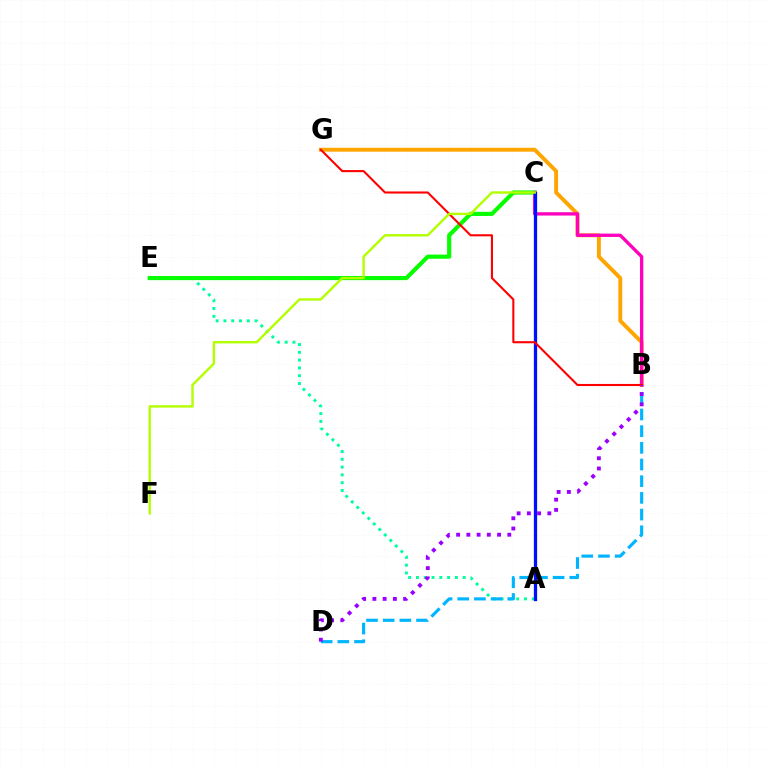{('A', 'E'): [{'color': '#00ff9d', 'line_style': 'dotted', 'thickness': 2.12}], ('C', 'E'): [{'color': '#08ff00', 'line_style': 'solid', 'thickness': 2.98}], ('B', 'D'): [{'color': '#00b5ff', 'line_style': 'dashed', 'thickness': 2.27}, {'color': '#9b00ff', 'line_style': 'dotted', 'thickness': 2.78}], ('B', 'G'): [{'color': '#ffa500', 'line_style': 'solid', 'thickness': 2.81}, {'color': '#ff0000', 'line_style': 'solid', 'thickness': 1.51}], ('B', 'C'): [{'color': '#ff00bd', 'line_style': 'solid', 'thickness': 2.38}], ('A', 'C'): [{'color': '#0010ff', 'line_style': 'solid', 'thickness': 2.35}], ('C', 'F'): [{'color': '#b3ff00', 'line_style': 'solid', 'thickness': 1.73}]}